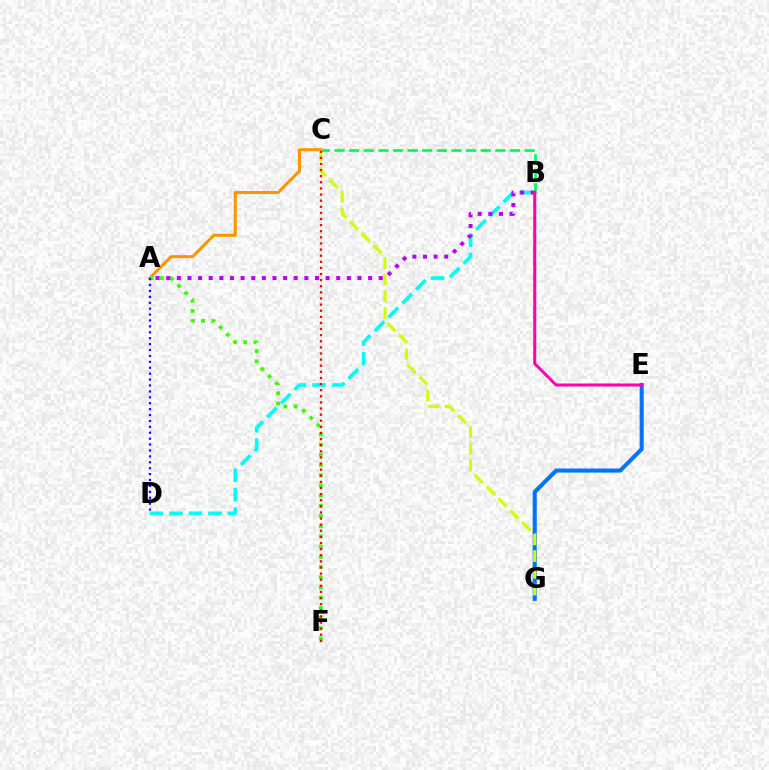{('A', 'C'): [{'color': '#ff9400', 'line_style': 'solid', 'thickness': 2.18}], ('B', 'D'): [{'color': '#00fff6', 'line_style': 'dashed', 'thickness': 2.65}], ('A', 'F'): [{'color': '#3dff00', 'line_style': 'dotted', 'thickness': 2.77}], ('E', 'G'): [{'color': '#0074ff', 'line_style': 'solid', 'thickness': 2.93}], ('B', 'C'): [{'color': '#00ff5c', 'line_style': 'dashed', 'thickness': 1.99}], ('A', 'B'): [{'color': '#b900ff', 'line_style': 'dotted', 'thickness': 2.89}], ('C', 'G'): [{'color': '#d1ff00', 'line_style': 'dashed', 'thickness': 2.27}], ('C', 'F'): [{'color': '#ff0000', 'line_style': 'dotted', 'thickness': 1.66}], ('A', 'D'): [{'color': '#2500ff', 'line_style': 'dotted', 'thickness': 1.61}], ('B', 'E'): [{'color': '#ff00ac', 'line_style': 'solid', 'thickness': 2.17}]}